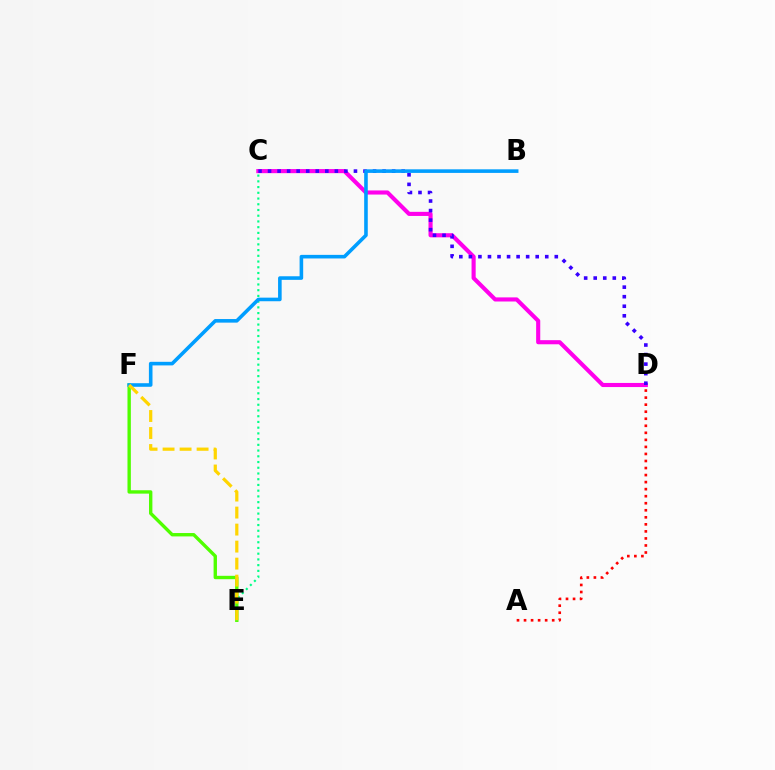{('C', 'D'): [{'color': '#ff00ed', 'line_style': 'solid', 'thickness': 2.96}, {'color': '#3700ff', 'line_style': 'dotted', 'thickness': 2.59}], ('E', 'F'): [{'color': '#4fff00', 'line_style': 'solid', 'thickness': 2.43}, {'color': '#ffd500', 'line_style': 'dashed', 'thickness': 2.31}], ('A', 'D'): [{'color': '#ff0000', 'line_style': 'dotted', 'thickness': 1.91}], ('C', 'E'): [{'color': '#00ff86', 'line_style': 'dotted', 'thickness': 1.56}], ('B', 'F'): [{'color': '#009eff', 'line_style': 'solid', 'thickness': 2.58}]}